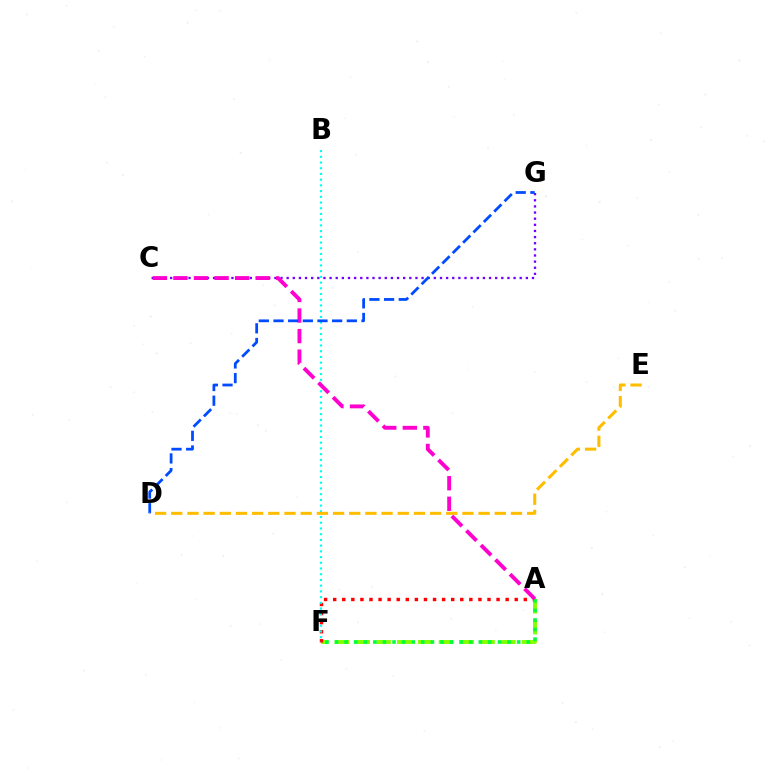{('A', 'F'): [{'color': '#84ff00', 'line_style': 'dashed', 'thickness': 2.83}, {'color': '#ff0000', 'line_style': 'dotted', 'thickness': 2.47}, {'color': '#00ff39', 'line_style': 'dotted', 'thickness': 2.6}], ('C', 'G'): [{'color': '#7200ff', 'line_style': 'dotted', 'thickness': 1.67}], ('B', 'F'): [{'color': '#00fff6', 'line_style': 'dotted', 'thickness': 1.55}], ('A', 'C'): [{'color': '#ff00cf', 'line_style': 'dashed', 'thickness': 2.79}], ('D', 'G'): [{'color': '#004bff', 'line_style': 'dashed', 'thickness': 1.99}], ('D', 'E'): [{'color': '#ffbd00', 'line_style': 'dashed', 'thickness': 2.2}]}